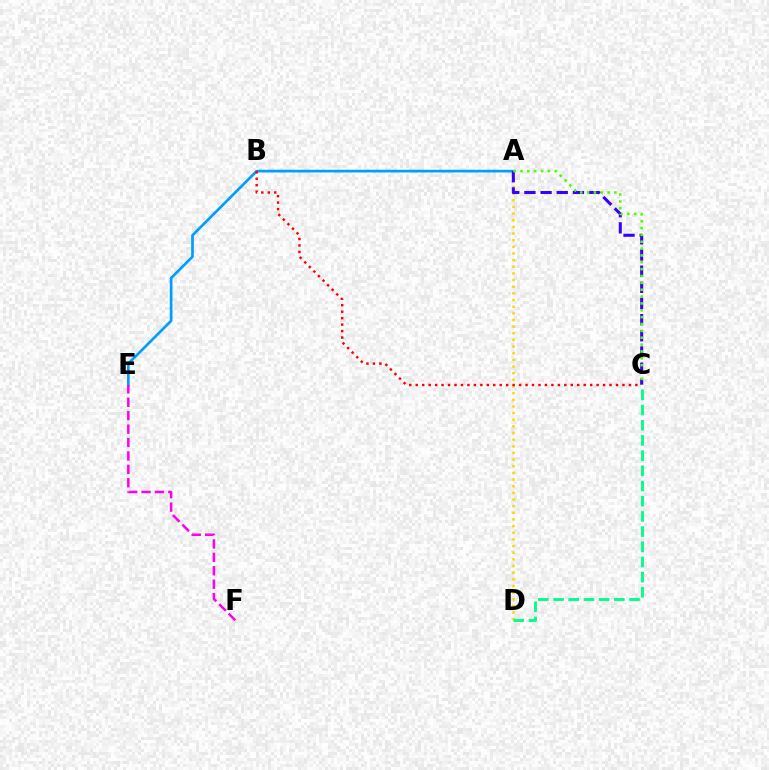{('A', 'E'): [{'color': '#009eff', 'line_style': 'solid', 'thickness': 1.93}], ('A', 'D'): [{'color': '#ffd500', 'line_style': 'dotted', 'thickness': 1.81}], ('A', 'C'): [{'color': '#3700ff', 'line_style': 'dashed', 'thickness': 2.2}, {'color': '#4fff00', 'line_style': 'dotted', 'thickness': 1.86}], ('B', 'C'): [{'color': '#ff0000', 'line_style': 'dotted', 'thickness': 1.76}], ('E', 'F'): [{'color': '#ff00ed', 'line_style': 'dashed', 'thickness': 1.82}], ('C', 'D'): [{'color': '#00ff86', 'line_style': 'dashed', 'thickness': 2.06}]}